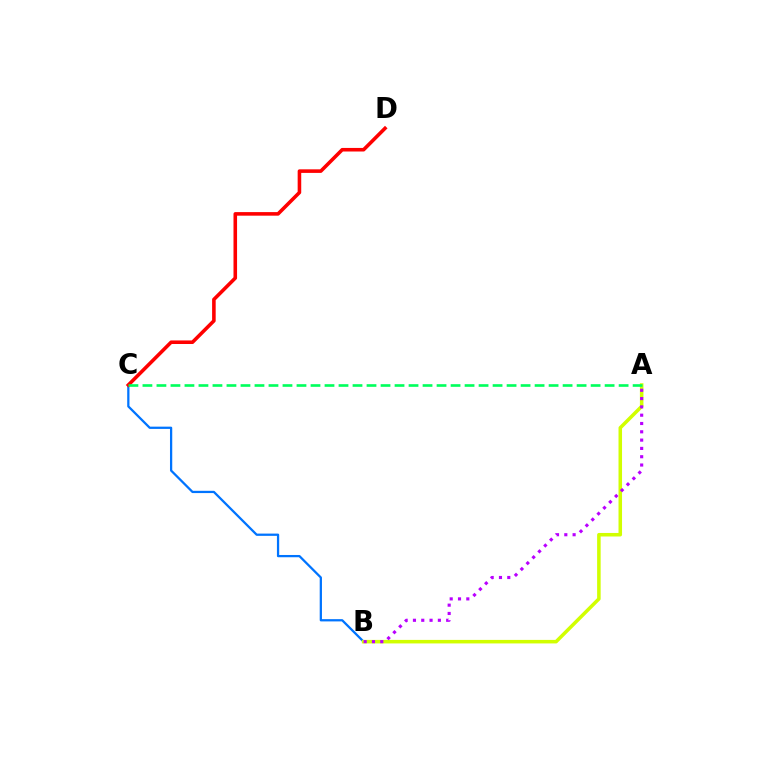{('B', 'C'): [{'color': '#0074ff', 'line_style': 'solid', 'thickness': 1.63}], ('A', 'B'): [{'color': '#d1ff00', 'line_style': 'solid', 'thickness': 2.54}, {'color': '#b900ff', 'line_style': 'dotted', 'thickness': 2.26}], ('C', 'D'): [{'color': '#ff0000', 'line_style': 'solid', 'thickness': 2.57}], ('A', 'C'): [{'color': '#00ff5c', 'line_style': 'dashed', 'thickness': 1.9}]}